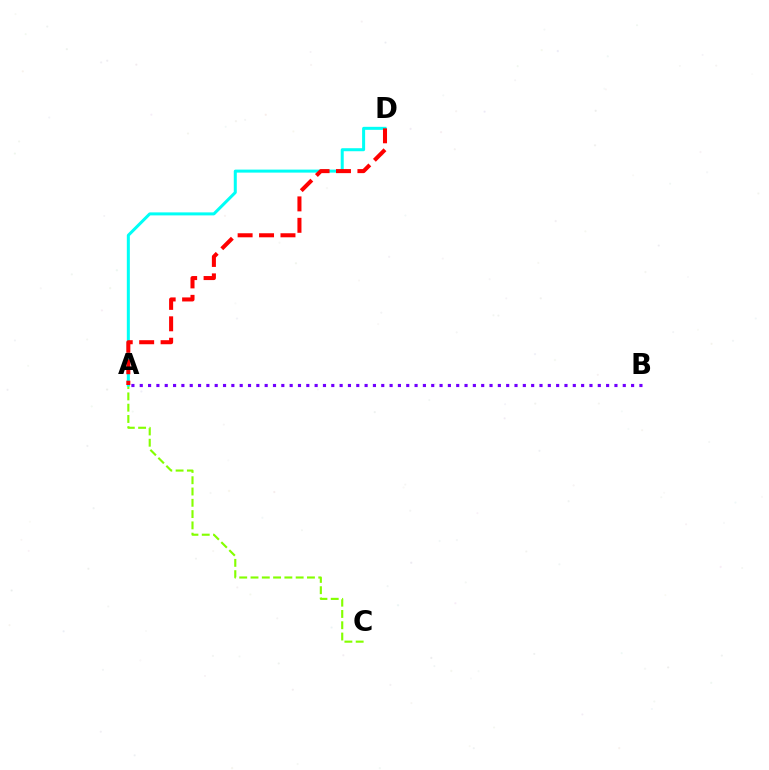{('A', 'C'): [{'color': '#84ff00', 'line_style': 'dashed', 'thickness': 1.53}], ('A', 'D'): [{'color': '#00fff6', 'line_style': 'solid', 'thickness': 2.17}, {'color': '#ff0000', 'line_style': 'dashed', 'thickness': 2.91}], ('A', 'B'): [{'color': '#7200ff', 'line_style': 'dotted', 'thickness': 2.26}]}